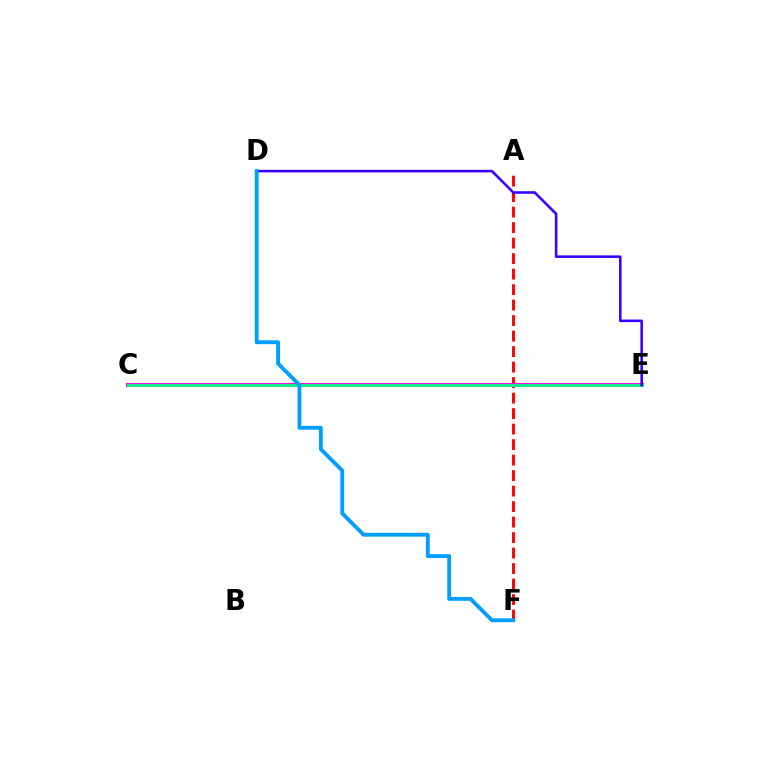{('C', 'E'): [{'color': '#4fff00', 'line_style': 'solid', 'thickness': 2.76}, {'color': '#ffd500', 'line_style': 'solid', 'thickness': 2.98}, {'color': '#ff00ed', 'line_style': 'solid', 'thickness': 2.85}, {'color': '#00ff86', 'line_style': 'solid', 'thickness': 1.99}], ('A', 'F'): [{'color': '#ff0000', 'line_style': 'dashed', 'thickness': 2.11}], ('D', 'E'): [{'color': '#3700ff', 'line_style': 'solid', 'thickness': 1.85}], ('D', 'F'): [{'color': '#009eff', 'line_style': 'solid', 'thickness': 2.77}]}